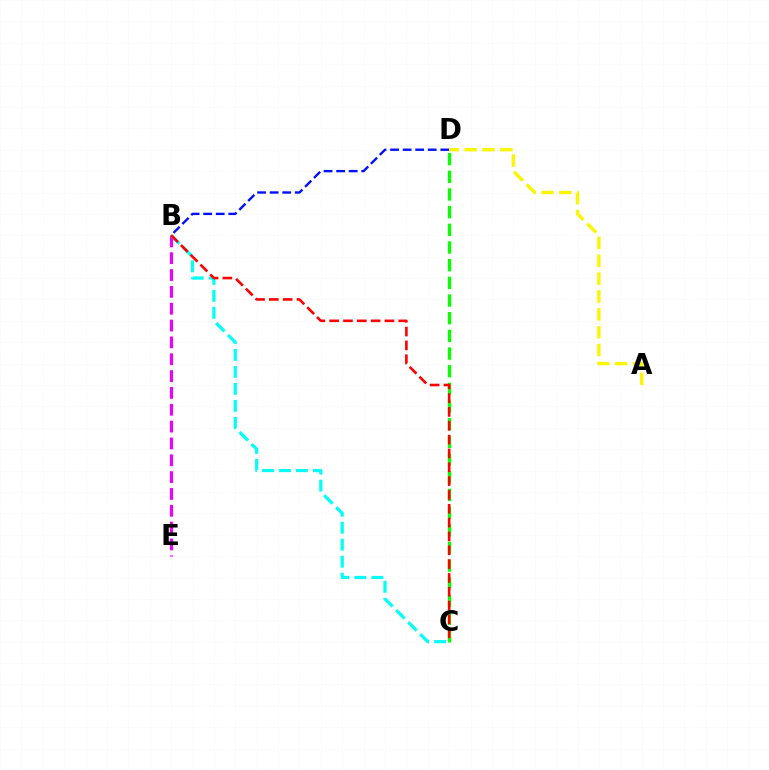{('B', 'D'): [{'color': '#0010ff', 'line_style': 'dashed', 'thickness': 1.71}], ('A', 'D'): [{'color': '#fcf500', 'line_style': 'dashed', 'thickness': 2.43}], ('B', 'E'): [{'color': '#ee00ff', 'line_style': 'dashed', 'thickness': 2.29}], ('B', 'C'): [{'color': '#00fff6', 'line_style': 'dashed', 'thickness': 2.31}, {'color': '#ff0000', 'line_style': 'dashed', 'thickness': 1.88}], ('C', 'D'): [{'color': '#08ff00', 'line_style': 'dashed', 'thickness': 2.4}]}